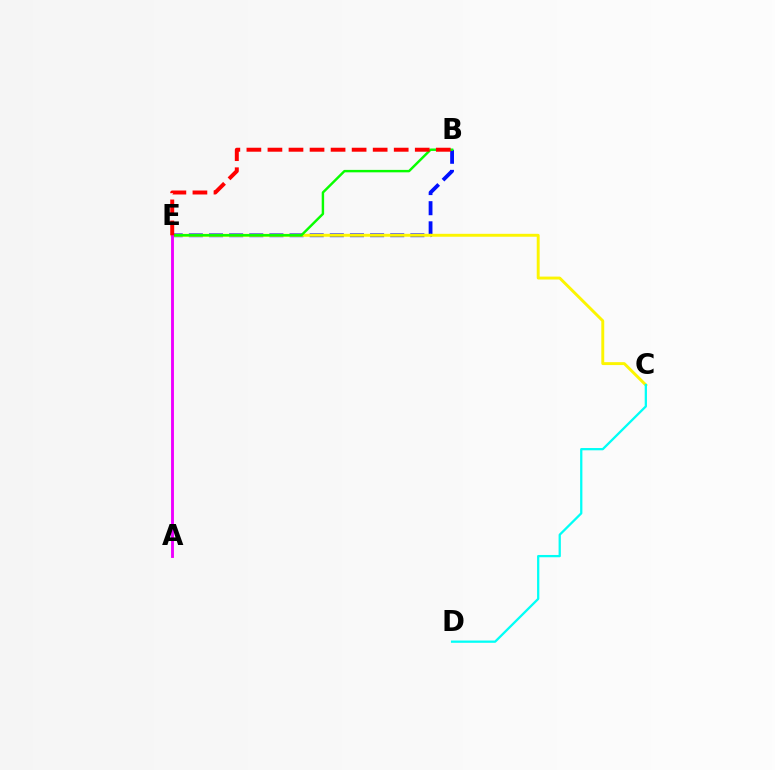{('B', 'E'): [{'color': '#0010ff', 'line_style': 'dashed', 'thickness': 2.74}, {'color': '#08ff00', 'line_style': 'solid', 'thickness': 1.75}, {'color': '#ff0000', 'line_style': 'dashed', 'thickness': 2.86}], ('C', 'E'): [{'color': '#fcf500', 'line_style': 'solid', 'thickness': 2.1}], ('C', 'D'): [{'color': '#00fff6', 'line_style': 'solid', 'thickness': 1.64}], ('A', 'E'): [{'color': '#ee00ff', 'line_style': 'solid', 'thickness': 2.08}]}